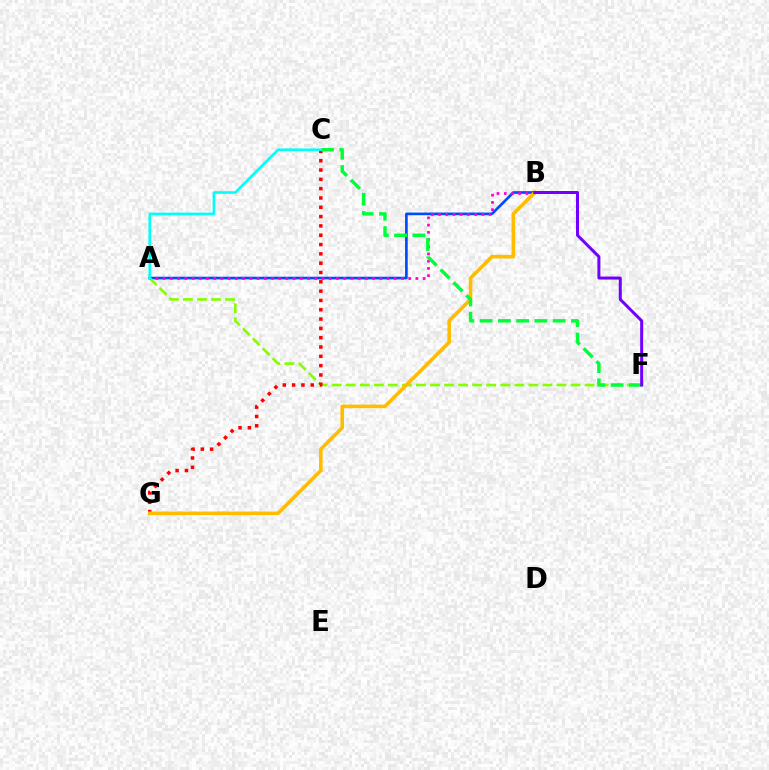{('A', 'B'): [{'color': '#004bff', 'line_style': 'solid', 'thickness': 1.93}, {'color': '#ff00cf', 'line_style': 'dotted', 'thickness': 1.96}], ('A', 'F'): [{'color': '#84ff00', 'line_style': 'dashed', 'thickness': 1.91}], ('C', 'G'): [{'color': '#ff0000', 'line_style': 'dotted', 'thickness': 2.53}], ('B', 'G'): [{'color': '#ffbd00', 'line_style': 'solid', 'thickness': 2.59}], ('C', 'F'): [{'color': '#00ff39', 'line_style': 'dashed', 'thickness': 2.48}], ('B', 'F'): [{'color': '#7200ff', 'line_style': 'solid', 'thickness': 2.16}], ('A', 'C'): [{'color': '#00fff6', 'line_style': 'solid', 'thickness': 1.85}]}